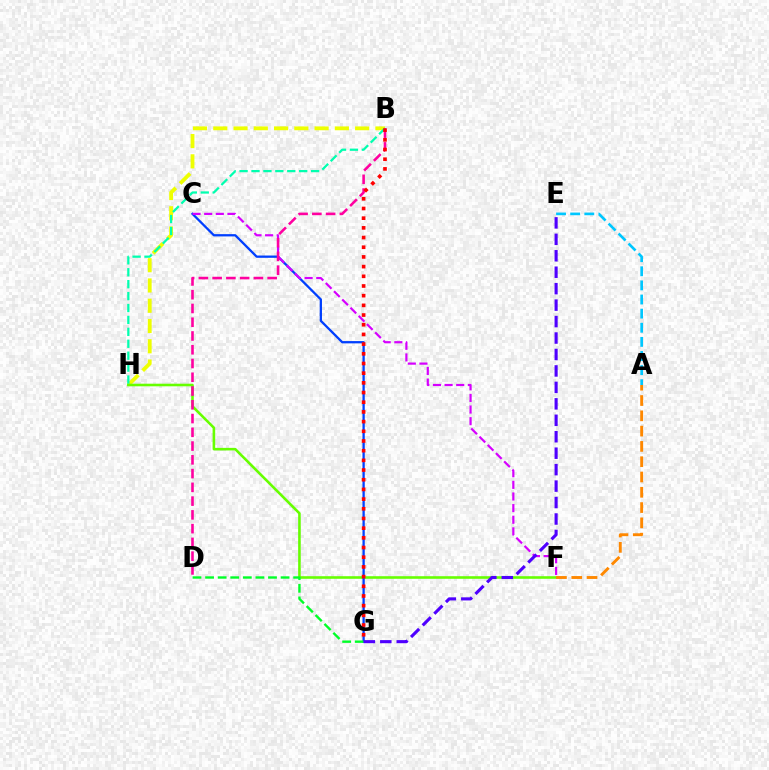{('B', 'H'): [{'color': '#eeff00', 'line_style': 'dashed', 'thickness': 2.75}, {'color': '#00ffaf', 'line_style': 'dashed', 'thickness': 1.62}], ('A', 'E'): [{'color': '#00c7ff', 'line_style': 'dashed', 'thickness': 1.92}], ('F', 'H'): [{'color': '#66ff00', 'line_style': 'solid', 'thickness': 1.87}], ('C', 'G'): [{'color': '#003fff', 'line_style': 'solid', 'thickness': 1.64}], ('A', 'F'): [{'color': '#ff8800', 'line_style': 'dashed', 'thickness': 2.08}], ('D', 'G'): [{'color': '#00ff27', 'line_style': 'dashed', 'thickness': 1.71}], ('C', 'F'): [{'color': '#d600ff', 'line_style': 'dashed', 'thickness': 1.58}], ('B', 'D'): [{'color': '#ff00a0', 'line_style': 'dashed', 'thickness': 1.87}], ('E', 'G'): [{'color': '#4f00ff', 'line_style': 'dashed', 'thickness': 2.23}], ('B', 'G'): [{'color': '#ff0000', 'line_style': 'dotted', 'thickness': 2.63}]}